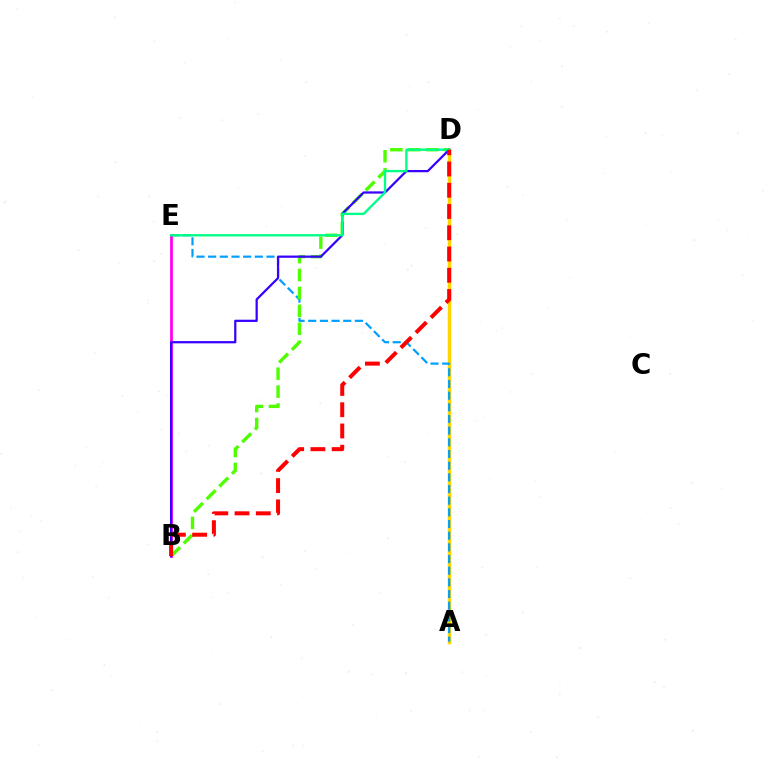{('A', 'D'): [{'color': '#ffd500', 'line_style': 'solid', 'thickness': 2.51}], ('A', 'E'): [{'color': '#009eff', 'line_style': 'dashed', 'thickness': 1.59}], ('B', 'D'): [{'color': '#4fff00', 'line_style': 'dashed', 'thickness': 2.43}, {'color': '#3700ff', 'line_style': 'solid', 'thickness': 1.61}, {'color': '#ff0000', 'line_style': 'dashed', 'thickness': 2.89}], ('B', 'E'): [{'color': '#ff00ed', 'line_style': 'solid', 'thickness': 1.98}], ('D', 'E'): [{'color': '#00ff86', 'line_style': 'solid', 'thickness': 1.68}]}